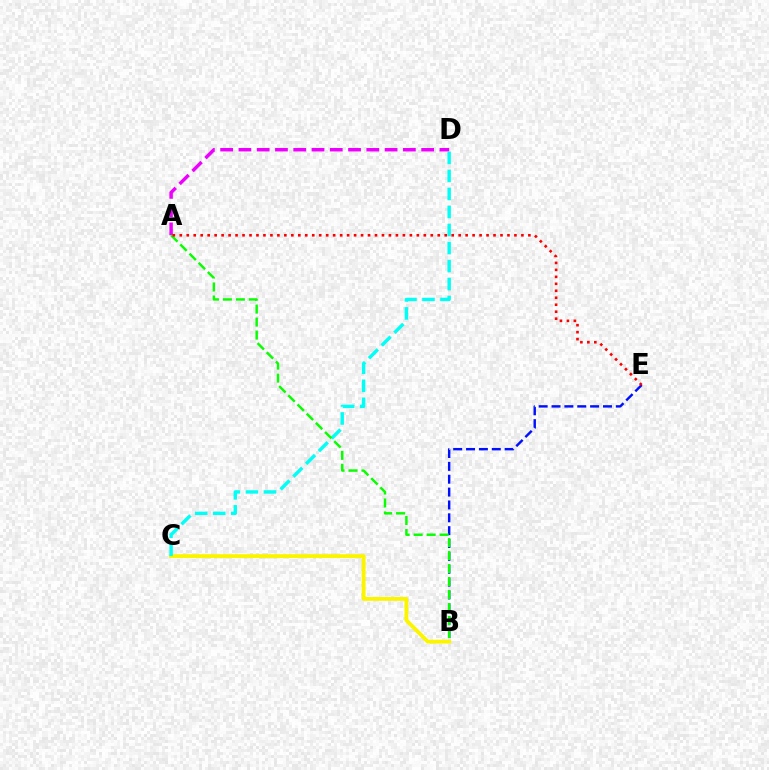{('B', 'C'): [{'color': '#fcf500', 'line_style': 'solid', 'thickness': 2.79}], ('B', 'E'): [{'color': '#0010ff', 'line_style': 'dashed', 'thickness': 1.75}], ('A', 'D'): [{'color': '#ee00ff', 'line_style': 'dashed', 'thickness': 2.48}], ('C', 'D'): [{'color': '#00fff6', 'line_style': 'dashed', 'thickness': 2.45}], ('A', 'B'): [{'color': '#08ff00', 'line_style': 'dashed', 'thickness': 1.76}], ('A', 'E'): [{'color': '#ff0000', 'line_style': 'dotted', 'thickness': 1.89}]}